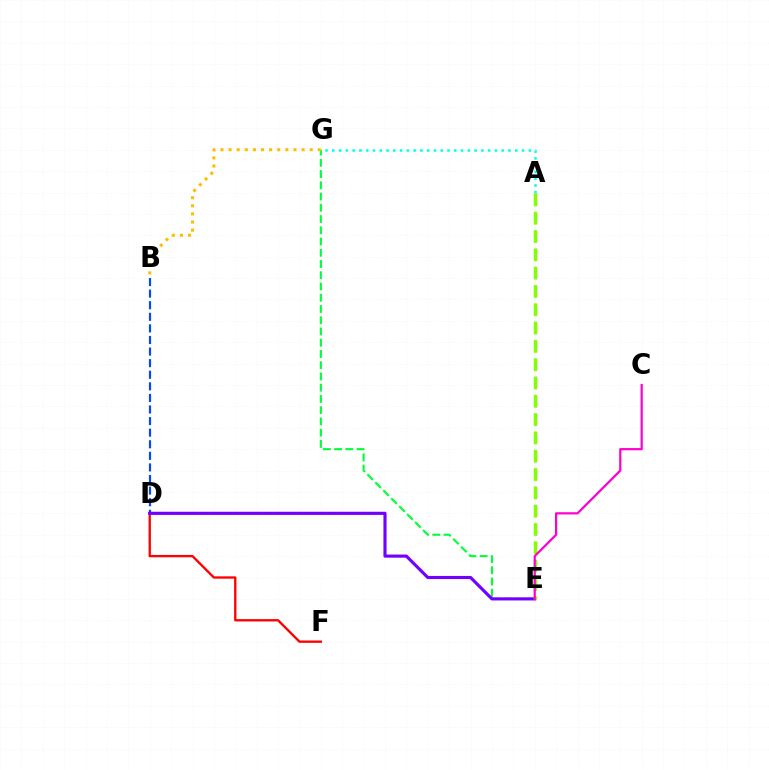{('B', 'D'): [{'color': '#004bff', 'line_style': 'dashed', 'thickness': 1.57}], ('D', 'F'): [{'color': '#ff0000', 'line_style': 'solid', 'thickness': 1.68}], ('E', 'G'): [{'color': '#00ff39', 'line_style': 'dashed', 'thickness': 1.53}], ('A', 'G'): [{'color': '#00fff6', 'line_style': 'dotted', 'thickness': 1.84}], ('D', 'E'): [{'color': '#7200ff', 'line_style': 'solid', 'thickness': 2.26}], ('A', 'E'): [{'color': '#84ff00', 'line_style': 'dashed', 'thickness': 2.49}], ('B', 'G'): [{'color': '#ffbd00', 'line_style': 'dotted', 'thickness': 2.2}], ('C', 'E'): [{'color': '#ff00cf', 'line_style': 'solid', 'thickness': 1.59}]}